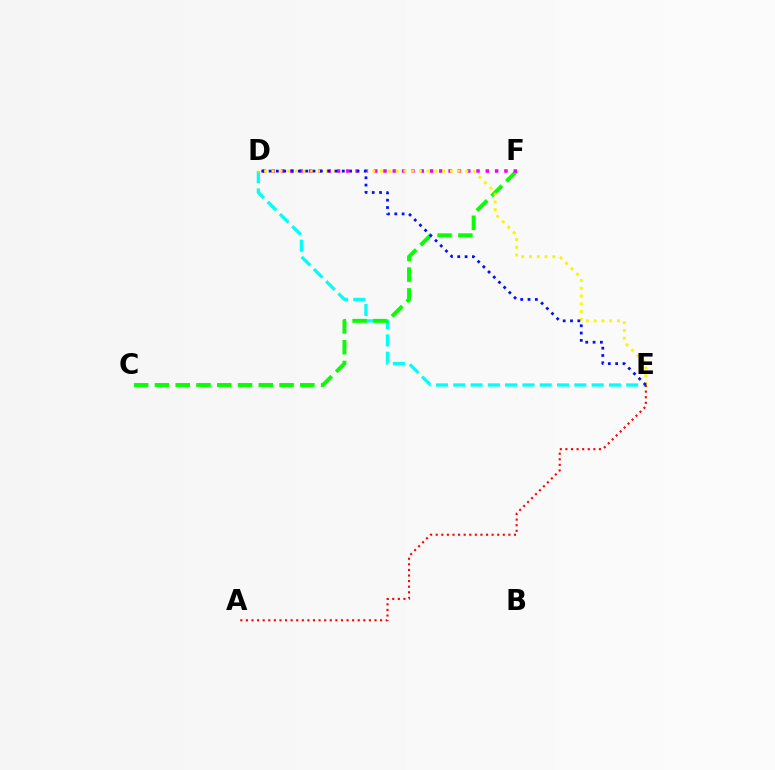{('D', 'E'): [{'color': '#00fff6', 'line_style': 'dashed', 'thickness': 2.35}, {'color': '#fcf500', 'line_style': 'dotted', 'thickness': 2.11}, {'color': '#0010ff', 'line_style': 'dotted', 'thickness': 1.99}], ('C', 'F'): [{'color': '#08ff00', 'line_style': 'dashed', 'thickness': 2.82}], ('A', 'E'): [{'color': '#ff0000', 'line_style': 'dotted', 'thickness': 1.52}], ('D', 'F'): [{'color': '#ee00ff', 'line_style': 'dotted', 'thickness': 2.53}]}